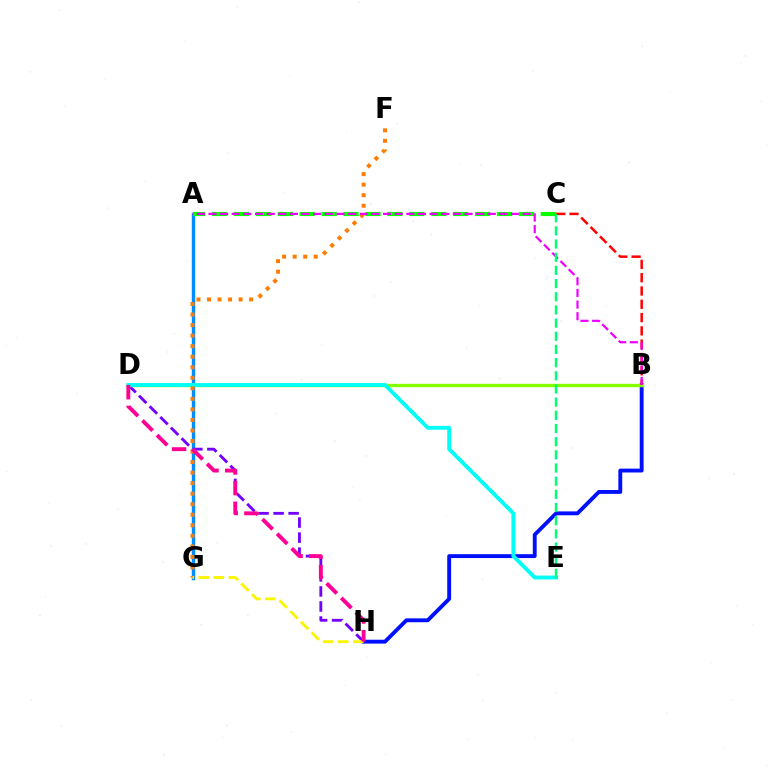{('A', 'G'): [{'color': '#008cff', 'line_style': 'solid', 'thickness': 2.45}], ('D', 'H'): [{'color': '#7200ff', 'line_style': 'dashed', 'thickness': 2.04}, {'color': '#ff0094', 'line_style': 'dashed', 'thickness': 2.81}], ('B', 'H'): [{'color': '#0010ff', 'line_style': 'solid', 'thickness': 2.79}], ('B', 'D'): [{'color': '#84ff00', 'line_style': 'solid', 'thickness': 2.42}], ('A', 'C'): [{'color': '#08ff00', 'line_style': 'dashed', 'thickness': 2.98}], ('D', 'E'): [{'color': '#00fff6', 'line_style': 'solid', 'thickness': 2.78}], ('F', 'G'): [{'color': '#ff7c00', 'line_style': 'dotted', 'thickness': 2.86}], ('B', 'C'): [{'color': '#ff0000', 'line_style': 'dashed', 'thickness': 1.81}], ('G', 'H'): [{'color': '#fcf500', 'line_style': 'dashed', 'thickness': 2.05}], ('A', 'B'): [{'color': '#ee00ff', 'line_style': 'dashed', 'thickness': 1.58}], ('C', 'E'): [{'color': '#00ff74', 'line_style': 'dashed', 'thickness': 1.79}]}